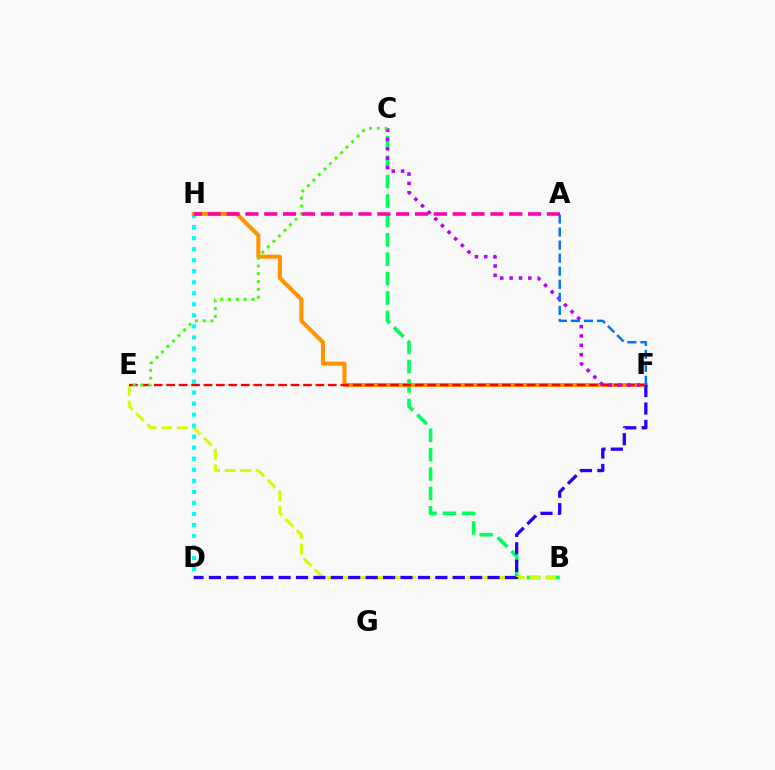{('B', 'C'): [{'color': '#00ff5c', 'line_style': 'dashed', 'thickness': 2.63}], ('B', 'E'): [{'color': '#d1ff00', 'line_style': 'dashed', 'thickness': 2.12}], ('D', 'H'): [{'color': '#00fff6', 'line_style': 'dotted', 'thickness': 3.0}], ('F', 'H'): [{'color': '#ff9400', 'line_style': 'solid', 'thickness': 2.94}], ('D', 'F'): [{'color': '#2500ff', 'line_style': 'dashed', 'thickness': 2.37}], ('E', 'F'): [{'color': '#ff0000', 'line_style': 'dashed', 'thickness': 1.69}], ('C', 'F'): [{'color': '#b900ff', 'line_style': 'dotted', 'thickness': 2.54}], ('C', 'E'): [{'color': '#3dff00', 'line_style': 'dotted', 'thickness': 2.12}], ('A', 'F'): [{'color': '#0074ff', 'line_style': 'dashed', 'thickness': 1.77}], ('A', 'H'): [{'color': '#ff00ac', 'line_style': 'dashed', 'thickness': 2.56}]}